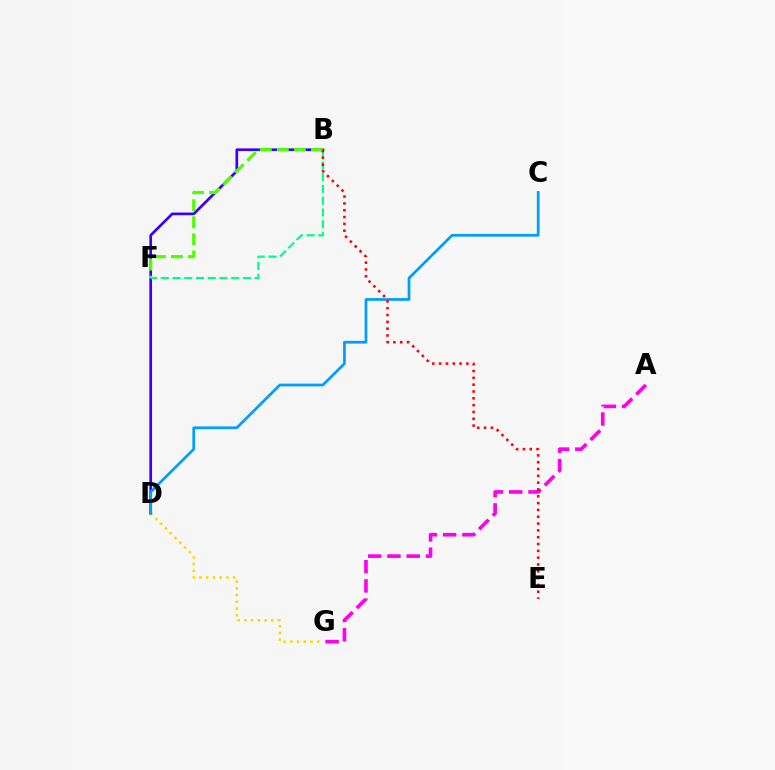{('B', 'D'): [{'color': '#3700ff', 'line_style': 'solid', 'thickness': 1.93}], ('D', 'G'): [{'color': '#ffd500', 'line_style': 'dotted', 'thickness': 1.83}], ('C', 'D'): [{'color': '#009eff', 'line_style': 'solid', 'thickness': 1.98}], ('B', 'F'): [{'color': '#4fff00', 'line_style': 'dashed', 'thickness': 2.32}, {'color': '#00ff86', 'line_style': 'dashed', 'thickness': 1.59}], ('A', 'G'): [{'color': '#ff00ed', 'line_style': 'dashed', 'thickness': 2.62}], ('B', 'E'): [{'color': '#ff0000', 'line_style': 'dotted', 'thickness': 1.85}]}